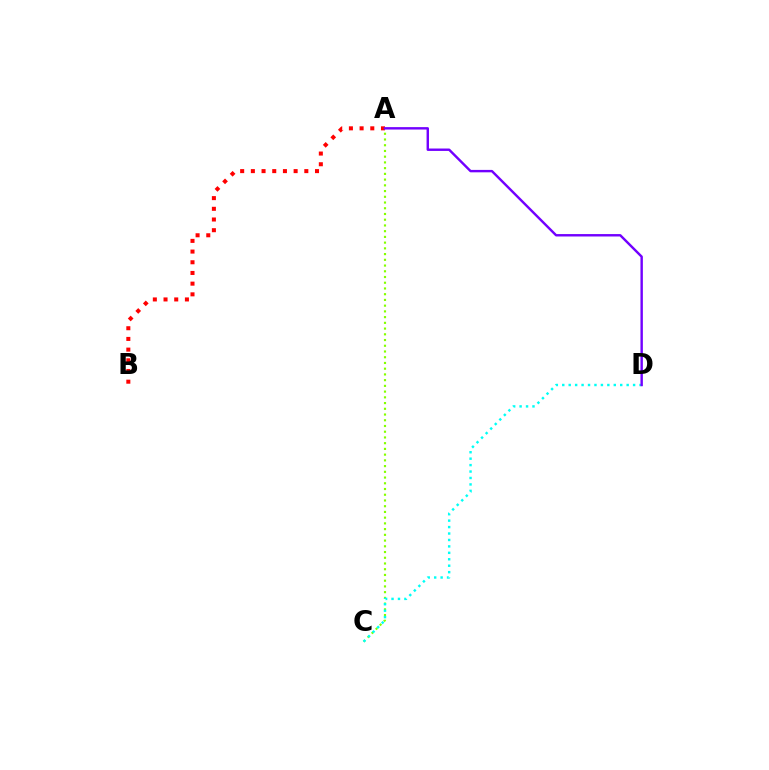{('A', 'B'): [{'color': '#ff0000', 'line_style': 'dotted', 'thickness': 2.9}], ('A', 'C'): [{'color': '#84ff00', 'line_style': 'dotted', 'thickness': 1.56}], ('C', 'D'): [{'color': '#00fff6', 'line_style': 'dotted', 'thickness': 1.75}], ('A', 'D'): [{'color': '#7200ff', 'line_style': 'solid', 'thickness': 1.74}]}